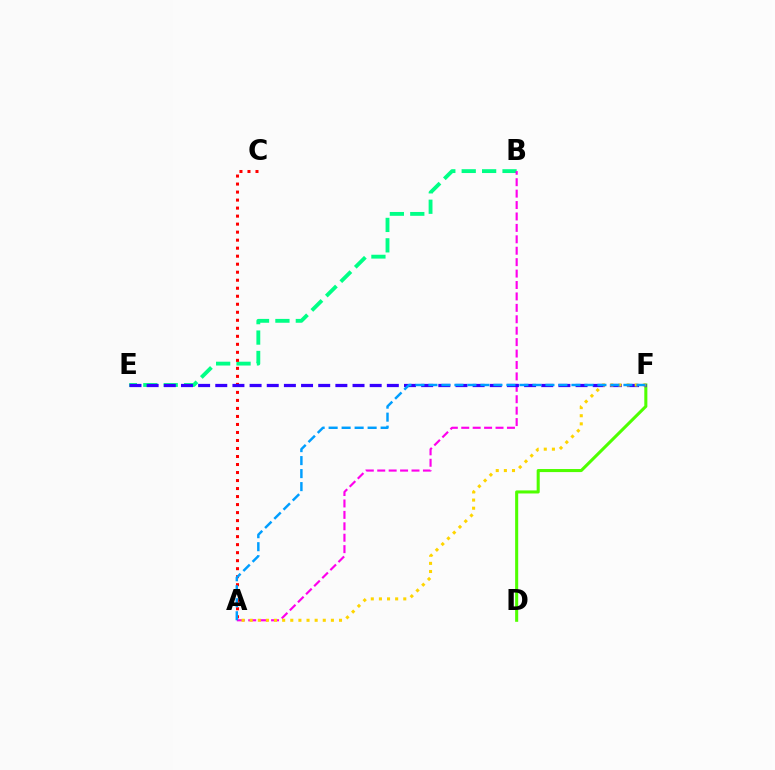{('B', 'E'): [{'color': '#00ff86', 'line_style': 'dashed', 'thickness': 2.77}], ('A', 'B'): [{'color': '#ff00ed', 'line_style': 'dashed', 'thickness': 1.55}], ('D', 'F'): [{'color': '#4fff00', 'line_style': 'solid', 'thickness': 2.2}], ('A', 'C'): [{'color': '#ff0000', 'line_style': 'dotted', 'thickness': 2.18}], ('E', 'F'): [{'color': '#3700ff', 'line_style': 'dashed', 'thickness': 2.33}], ('A', 'F'): [{'color': '#ffd500', 'line_style': 'dotted', 'thickness': 2.21}, {'color': '#009eff', 'line_style': 'dashed', 'thickness': 1.77}]}